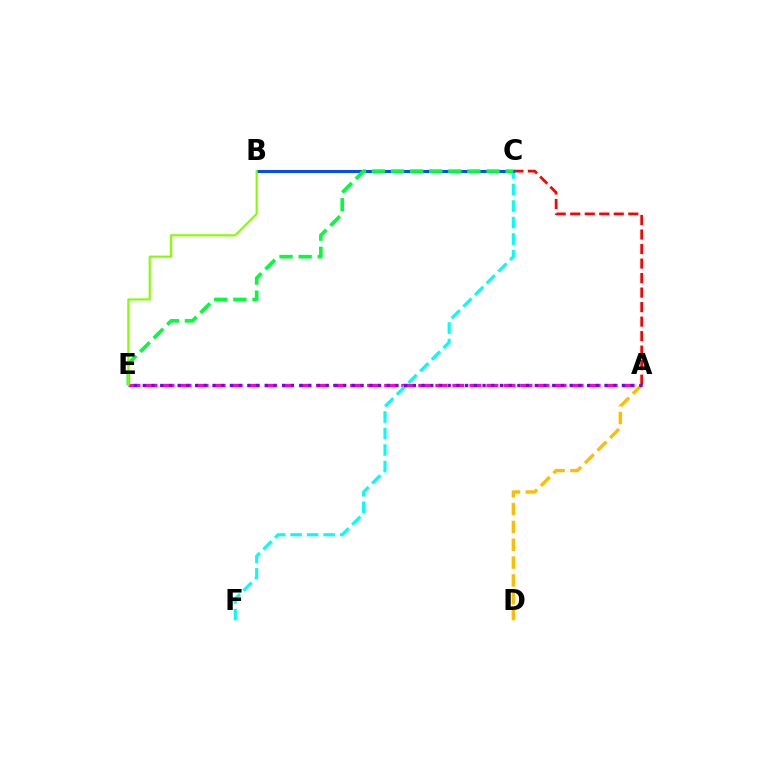{('A', 'E'): [{'color': '#ff00cf', 'line_style': 'dashed', 'thickness': 2.32}, {'color': '#7200ff', 'line_style': 'dotted', 'thickness': 2.37}], ('A', 'D'): [{'color': '#ffbd00', 'line_style': 'dashed', 'thickness': 2.42}], ('A', 'C'): [{'color': '#ff0000', 'line_style': 'dashed', 'thickness': 1.97}], ('C', 'F'): [{'color': '#00fff6', 'line_style': 'dashed', 'thickness': 2.24}], ('B', 'C'): [{'color': '#004bff', 'line_style': 'solid', 'thickness': 2.14}], ('C', 'E'): [{'color': '#00ff39', 'line_style': 'dashed', 'thickness': 2.6}], ('B', 'E'): [{'color': '#84ff00', 'line_style': 'solid', 'thickness': 1.54}]}